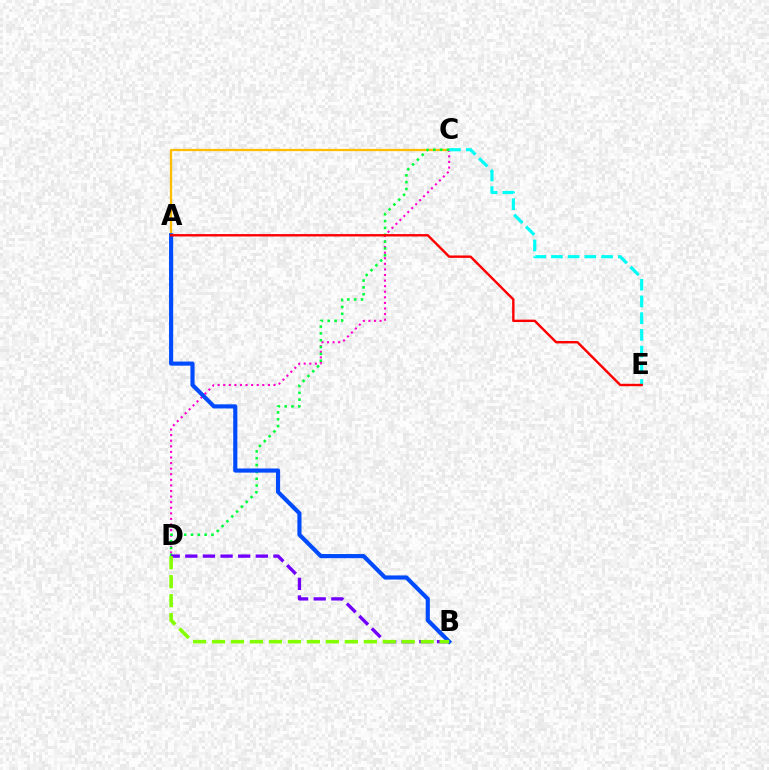{('C', 'D'): [{'color': '#ff00cf', 'line_style': 'dotted', 'thickness': 1.52}, {'color': '#00ff39', 'line_style': 'dotted', 'thickness': 1.86}], ('A', 'C'): [{'color': '#ffbd00', 'line_style': 'solid', 'thickness': 1.64}], ('B', 'D'): [{'color': '#7200ff', 'line_style': 'dashed', 'thickness': 2.39}, {'color': '#84ff00', 'line_style': 'dashed', 'thickness': 2.58}], ('A', 'B'): [{'color': '#004bff', 'line_style': 'solid', 'thickness': 2.98}], ('C', 'E'): [{'color': '#00fff6', 'line_style': 'dashed', 'thickness': 2.27}], ('A', 'E'): [{'color': '#ff0000', 'line_style': 'solid', 'thickness': 1.73}]}